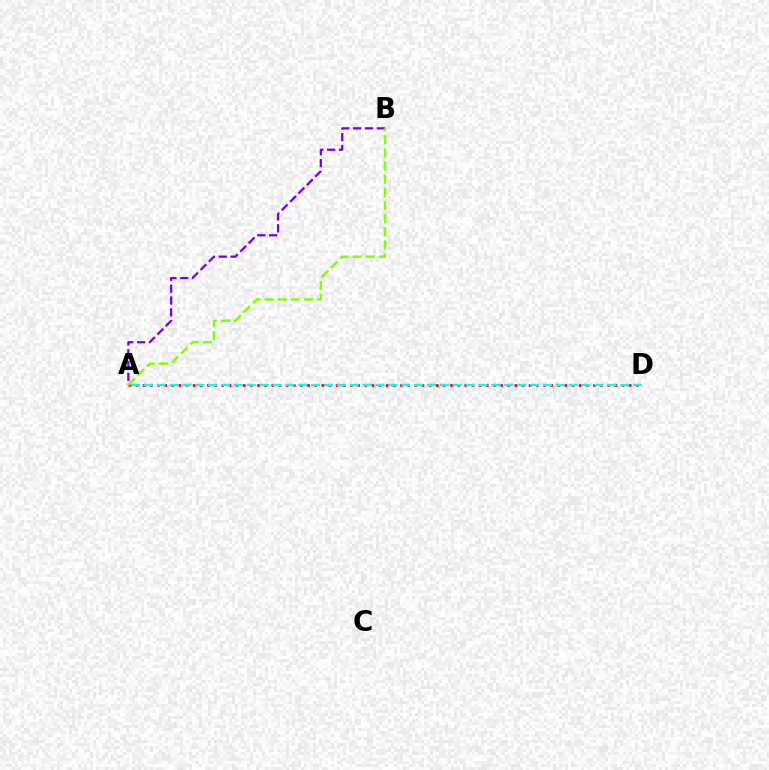{('A', 'B'): [{'color': '#7200ff', 'line_style': 'dashed', 'thickness': 1.61}, {'color': '#84ff00', 'line_style': 'dashed', 'thickness': 1.79}], ('A', 'D'): [{'color': '#ff0000', 'line_style': 'dotted', 'thickness': 1.94}, {'color': '#00fff6', 'line_style': 'dashed', 'thickness': 1.75}]}